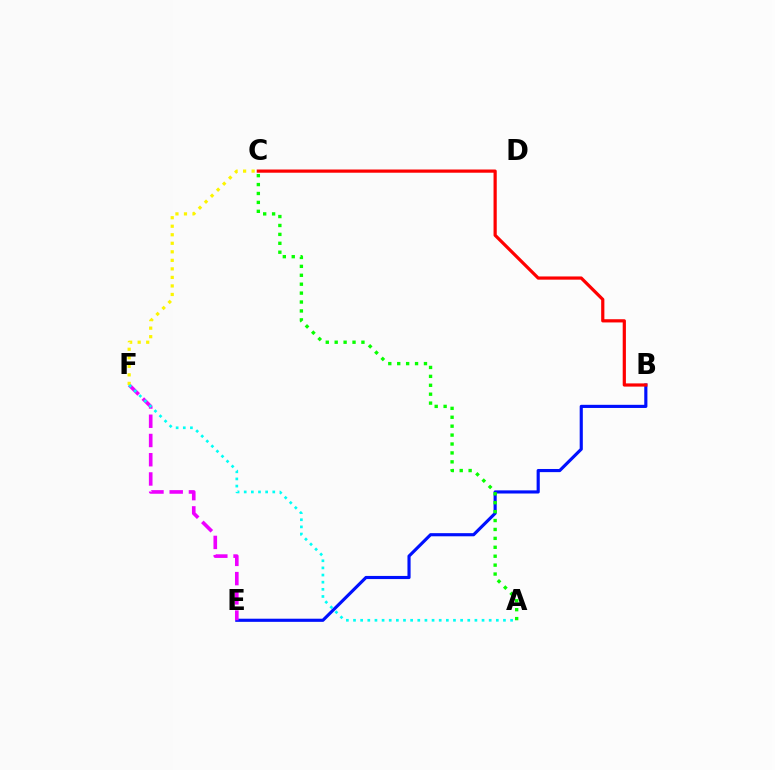{('B', 'E'): [{'color': '#0010ff', 'line_style': 'solid', 'thickness': 2.26}], ('E', 'F'): [{'color': '#ee00ff', 'line_style': 'dashed', 'thickness': 2.61}], ('A', 'C'): [{'color': '#08ff00', 'line_style': 'dotted', 'thickness': 2.42}], ('B', 'C'): [{'color': '#ff0000', 'line_style': 'solid', 'thickness': 2.31}], ('C', 'F'): [{'color': '#fcf500', 'line_style': 'dotted', 'thickness': 2.32}], ('A', 'F'): [{'color': '#00fff6', 'line_style': 'dotted', 'thickness': 1.94}]}